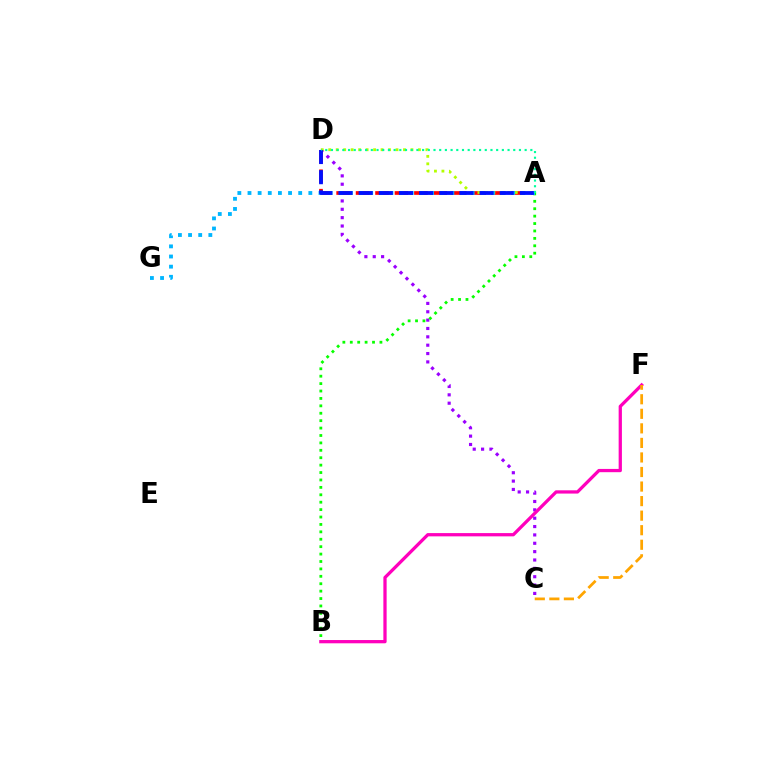{('C', 'D'): [{'color': '#9b00ff', 'line_style': 'dotted', 'thickness': 2.27}], ('B', 'F'): [{'color': '#ff00bd', 'line_style': 'solid', 'thickness': 2.35}], ('A', 'D'): [{'color': '#ff0000', 'line_style': 'dashed', 'thickness': 2.64}, {'color': '#b3ff00', 'line_style': 'dotted', 'thickness': 2.03}, {'color': '#0010ff', 'line_style': 'dashed', 'thickness': 2.74}, {'color': '#00ff9d', 'line_style': 'dotted', 'thickness': 1.55}], ('A', 'B'): [{'color': '#08ff00', 'line_style': 'dotted', 'thickness': 2.01}], ('A', 'G'): [{'color': '#00b5ff', 'line_style': 'dotted', 'thickness': 2.76}], ('C', 'F'): [{'color': '#ffa500', 'line_style': 'dashed', 'thickness': 1.98}]}